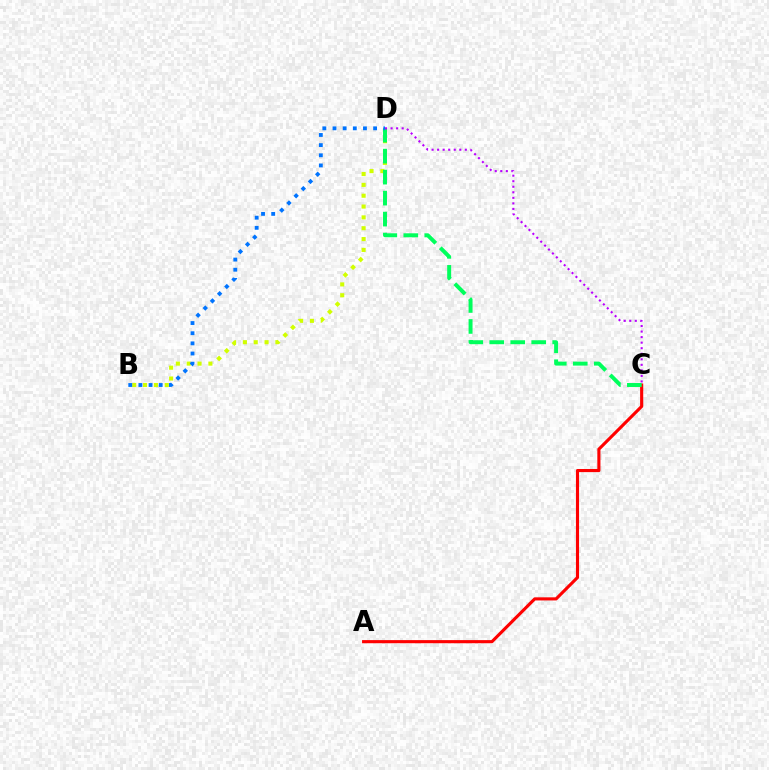{('A', 'C'): [{'color': '#ff0000', 'line_style': 'solid', 'thickness': 2.24}], ('B', 'D'): [{'color': '#d1ff00', 'line_style': 'dotted', 'thickness': 2.95}, {'color': '#0074ff', 'line_style': 'dotted', 'thickness': 2.76}], ('C', 'D'): [{'color': '#00ff5c', 'line_style': 'dashed', 'thickness': 2.85}, {'color': '#b900ff', 'line_style': 'dotted', 'thickness': 1.51}]}